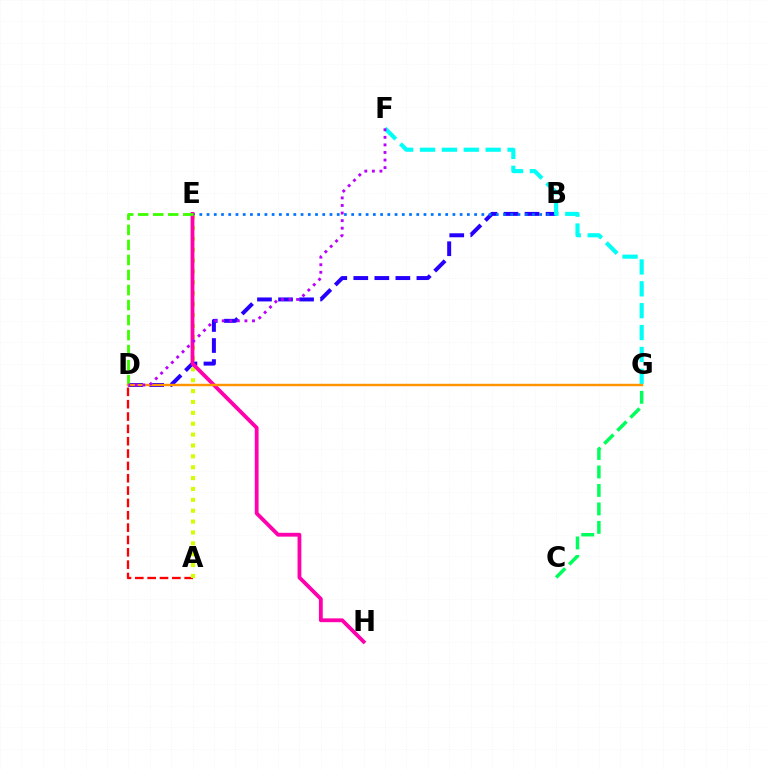{('B', 'D'): [{'color': '#2500ff', 'line_style': 'dashed', 'thickness': 2.86}], ('A', 'D'): [{'color': '#ff0000', 'line_style': 'dashed', 'thickness': 1.68}], ('C', 'G'): [{'color': '#00ff5c', 'line_style': 'dashed', 'thickness': 2.51}], ('B', 'E'): [{'color': '#0074ff', 'line_style': 'dotted', 'thickness': 1.96}], ('F', 'G'): [{'color': '#00fff6', 'line_style': 'dashed', 'thickness': 2.97}], ('A', 'E'): [{'color': '#d1ff00', 'line_style': 'dotted', 'thickness': 2.95}], ('E', 'H'): [{'color': '#ff00ac', 'line_style': 'solid', 'thickness': 2.74}], ('D', 'E'): [{'color': '#3dff00', 'line_style': 'dashed', 'thickness': 2.04}], ('D', 'G'): [{'color': '#ff9400', 'line_style': 'solid', 'thickness': 1.74}], ('D', 'F'): [{'color': '#b900ff', 'line_style': 'dotted', 'thickness': 2.06}]}